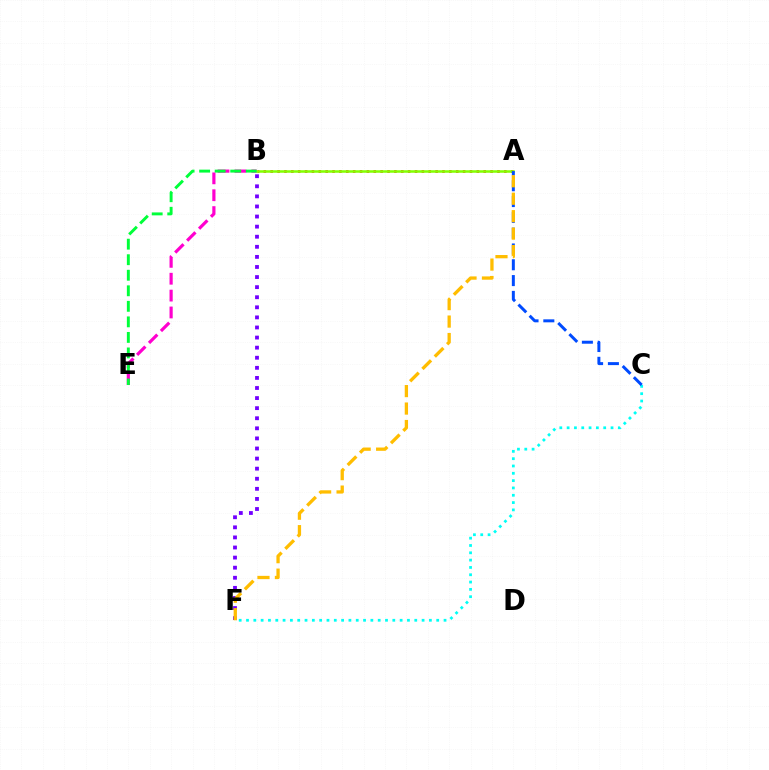{('A', 'B'): [{'color': '#ff0000', 'line_style': 'dotted', 'thickness': 1.87}, {'color': '#84ff00', 'line_style': 'solid', 'thickness': 1.81}], ('B', 'F'): [{'color': '#7200ff', 'line_style': 'dotted', 'thickness': 2.74}], ('B', 'E'): [{'color': '#ff00cf', 'line_style': 'dashed', 'thickness': 2.29}, {'color': '#00ff39', 'line_style': 'dashed', 'thickness': 2.11}], ('C', 'F'): [{'color': '#00fff6', 'line_style': 'dotted', 'thickness': 1.99}], ('A', 'C'): [{'color': '#004bff', 'line_style': 'dashed', 'thickness': 2.15}], ('A', 'F'): [{'color': '#ffbd00', 'line_style': 'dashed', 'thickness': 2.37}]}